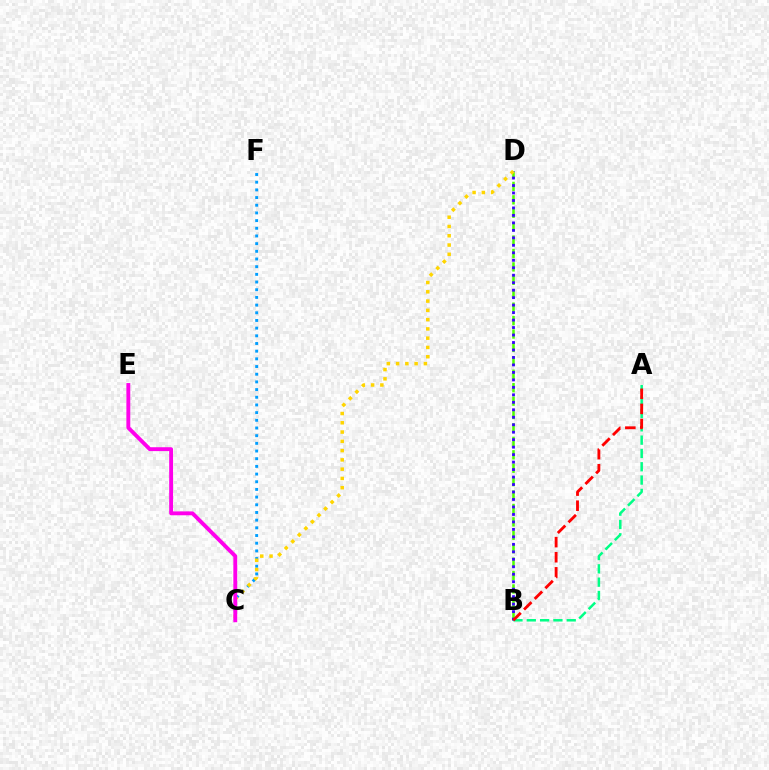{('B', 'D'): [{'color': '#4fff00', 'line_style': 'dashed', 'thickness': 1.82}, {'color': '#3700ff', 'line_style': 'dotted', 'thickness': 2.03}], ('A', 'B'): [{'color': '#00ff86', 'line_style': 'dashed', 'thickness': 1.81}, {'color': '#ff0000', 'line_style': 'dashed', 'thickness': 2.05}], ('C', 'F'): [{'color': '#009eff', 'line_style': 'dotted', 'thickness': 2.09}], ('C', 'D'): [{'color': '#ffd500', 'line_style': 'dotted', 'thickness': 2.52}], ('C', 'E'): [{'color': '#ff00ed', 'line_style': 'solid', 'thickness': 2.79}]}